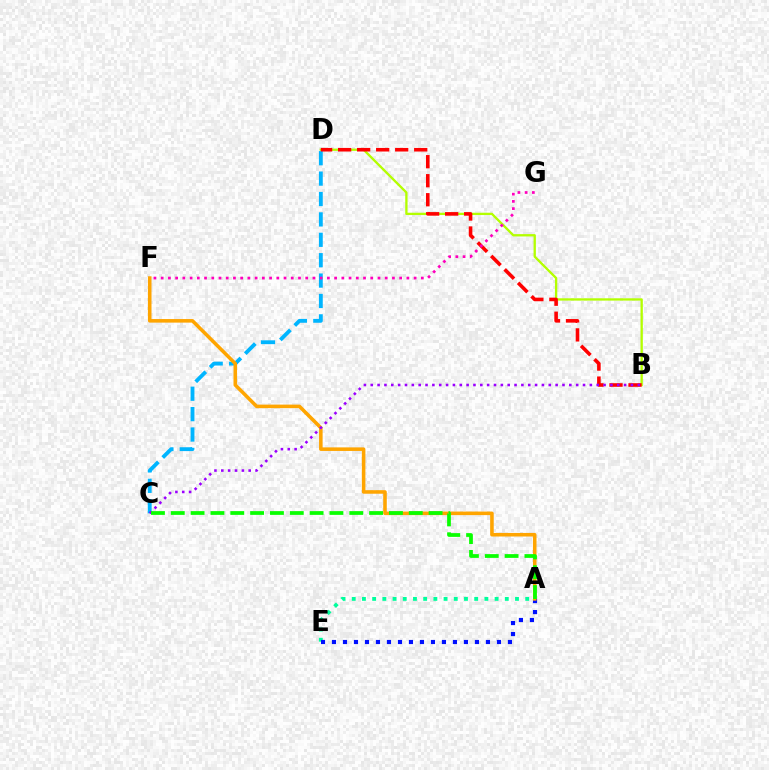{('B', 'D'): [{'color': '#b3ff00', 'line_style': 'solid', 'thickness': 1.67}, {'color': '#ff0000', 'line_style': 'dashed', 'thickness': 2.58}], ('C', 'D'): [{'color': '#00b5ff', 'line_style': 'dashed', 'thickness': 2.77}], ('A', 'E'): [{'color': '#00ff9d', 'line_style': 'dotted', 'thickness': 2.77}, {'color': '#0010ff', 'line_style': 'dotted', 'thickness': 2.99}], ('A', 'F'): [{'color': '#ffa500', 'line_style': 'solid', 'thickness': 2.56}], ('B', 'C'): [{'color': '#9b00ff', 'line_style': 'dotted', 'thickness': 1.86}], ('F', 'G'): [{'color': '#ff00bd', 'line_style': 'dotted', 'thickness': 1.96}], ('A', 'C'): [{'color': '#08ff00', 'line_style': 'dashed', 'thickness': 2.69}]}